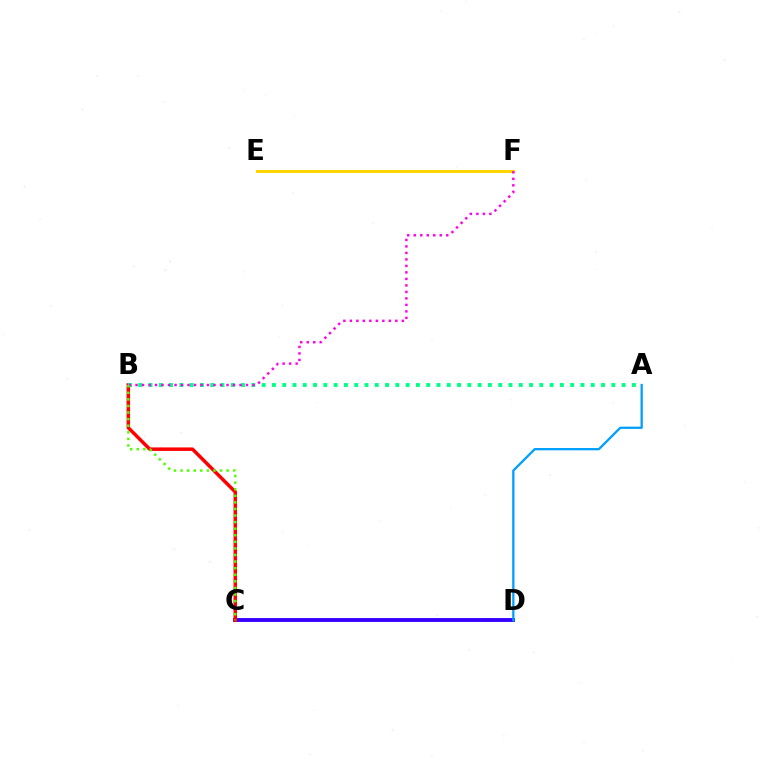{('C', 'D'): [{'color': '#3700ff', 'line_style': 'solid', 'thickness': 2.8}], ('E', 'F'): [{'color': '#ffd500', 'line_style': 'solid', 'thickness': 2.17}], ('A', 'D'): [{'color': '#009eff', 'line_style': 'solid', 'thickness': 1.64}], ('B', 'C'): [{'color': '#ff0000', 'line_style': 'solid', 'thickness': 2.51}, {'color': '#4fff00', 'line_style': 'dotted', 'thickness': 1.79}], ('A', 'B'): [{'color': '#00ff86', 'line_style': 'dotted', 'thickness': 2.79}], ('B', 'F'): [{'color': '#ff00ed', 'line_style': 'dotted', 'thickness': 1.77}]}